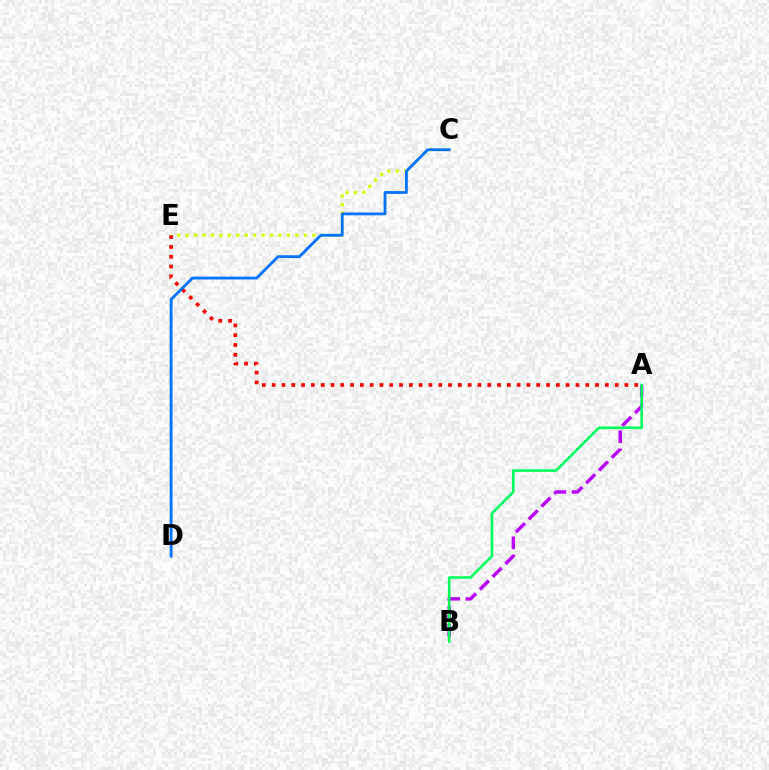{('C', 'E'): [{'color': '#d1ff00', 'line_style': 'dotted', 'thickness': 2.3}], ('A', 'B'): [{'color': '#b900ff', 'line_style': 'dashed', 'thickness': 2.46}, {'color': '#00ff5c', 'line_style': 'solid', 'thickness': 1.87}], ('A', 'E'): [{'color': '#ff0000', 'line_style': 'dotted', 'thickness': 2.66}], ('C', 'D'): [{'color': '#0074ff', 'line_style': 'solid', 'thickness': 2.04}]}